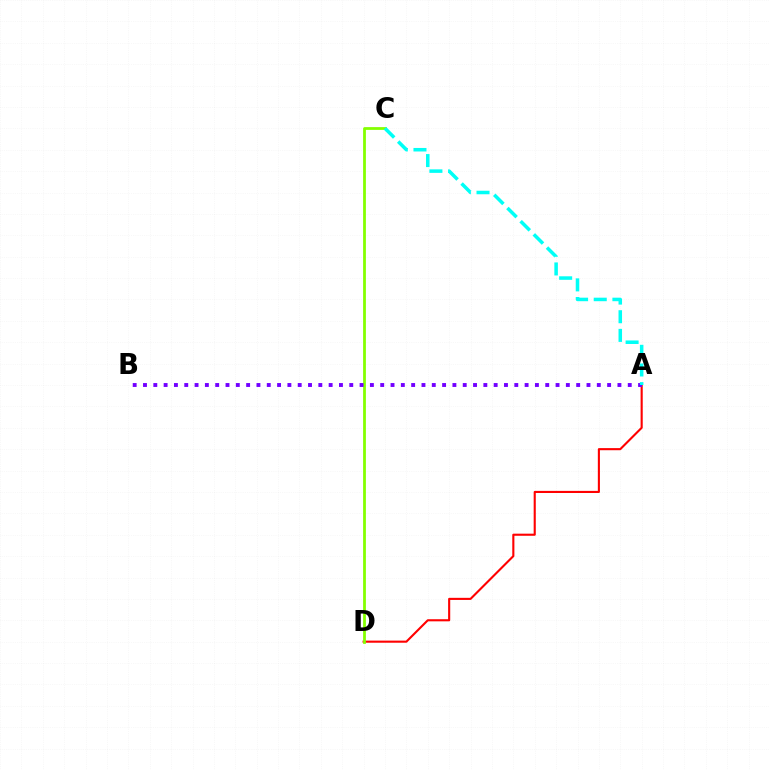{('A', 'D'): [{'color': '#ff0000', 'line_style': 'solid', 'thickness': 1.52}], ('C', 'D'): [{'color': '#84ff00', 'line_style': 'solid', 'thickness': 1.99}], ('A', 'B'): [{'color': '#7200ff', 'line_style': 'dotted', 'thickness': 2.8}], ('A', 'C'): [{'color': '#00fff6', 'line_style': 'dashed', 'thickness': 2.53}]}